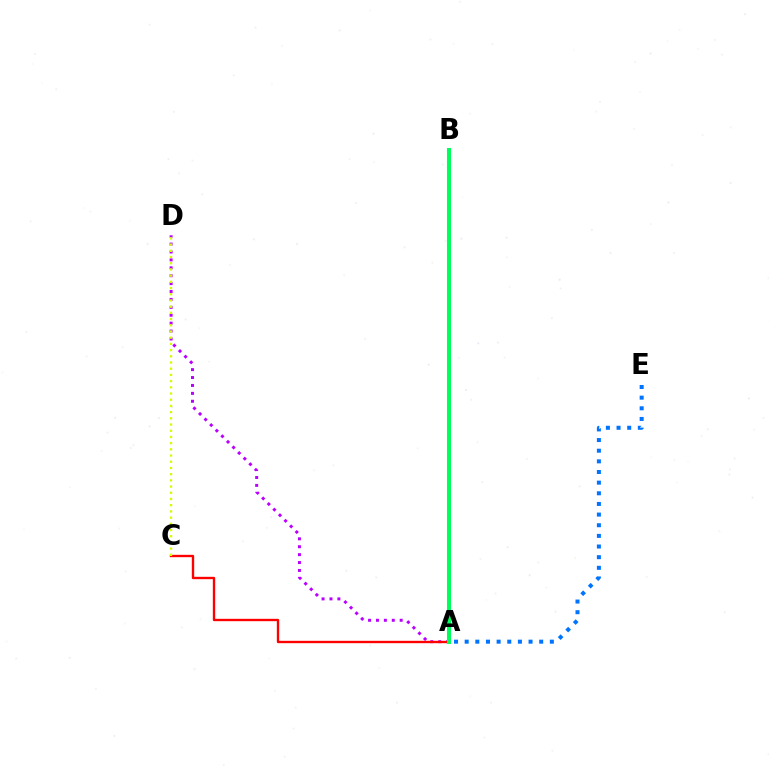{('A', 'D'): [{'color': '#b900ff', 'line_style': 'dotted', 'thickness': 2.15}], ('A', 'C'): [{'color': '#ff0000', 'line_style': 'solid', 'thickness': 1.7}], ('C', 'D'): [{'color': '#d1ff00', 'line_style': 'dotted', 'thickness': 1.69}], ('A', 'E'): [{'color': '#0074ff', 'line_style': 'dotted', 'thickness': 2.89}], ('A', 'B'): [{'color': '#00ff5c', 'line_style': 'solid', 'thickness': 2.94}]}